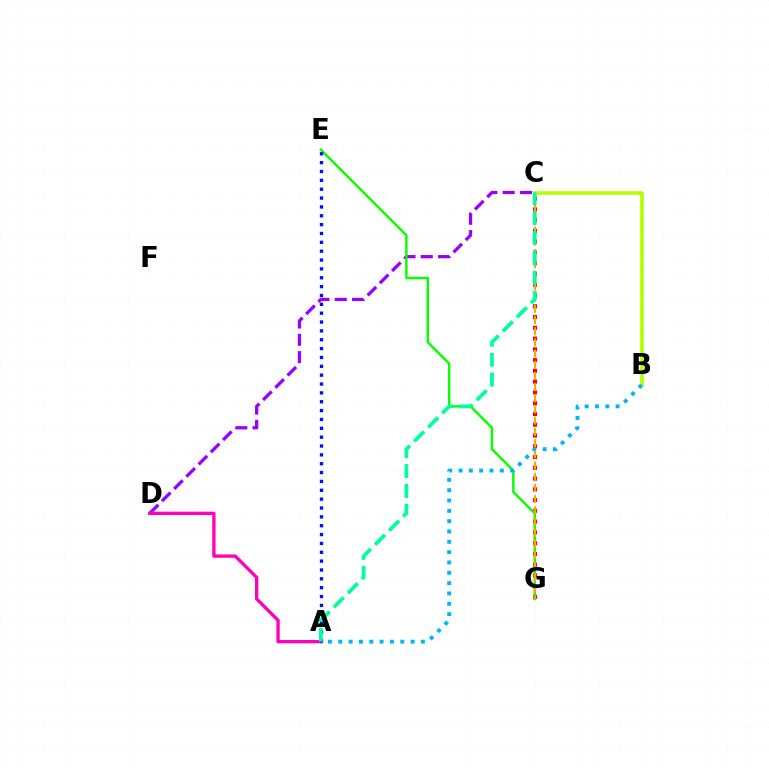{('B', 'C'): [{'color': '#b3ff00', 'line_style': 'solid', 'thickness': 2.61}], ('C', 'G'): [{'color': '#ff0000', 'line_style': 'dotted', 'thickness': 2.92}, {'color': '#ffa500', 'line_style': 'dashed', 'thickness': 1.52}], ('C', 'D'): [{'color': '#9b00ff', 'line_style': 'dashed', 'thickness': 2.35}], ('A', 'D'): [{'color': '#ff00bd', 'line_style': 'solid', 'thickness': 2.4}], ('E', 'G'): [{'color': '#08ff00', 'line_style': 'solid', 'thickness': 1.75}], ('A', 'B'): [{'color': '#00b5ff', 'line_style': 'dotted', 'thickness': 2.81}], ('A', 'E'): [{'color': '#0010ff', 'line_style': 'dotted', 'thickness': 2.41}], ('A', 'C'): [{'color': '#00ff9d', 'line_style': 'dashed', 'thickness': 2.71}]}